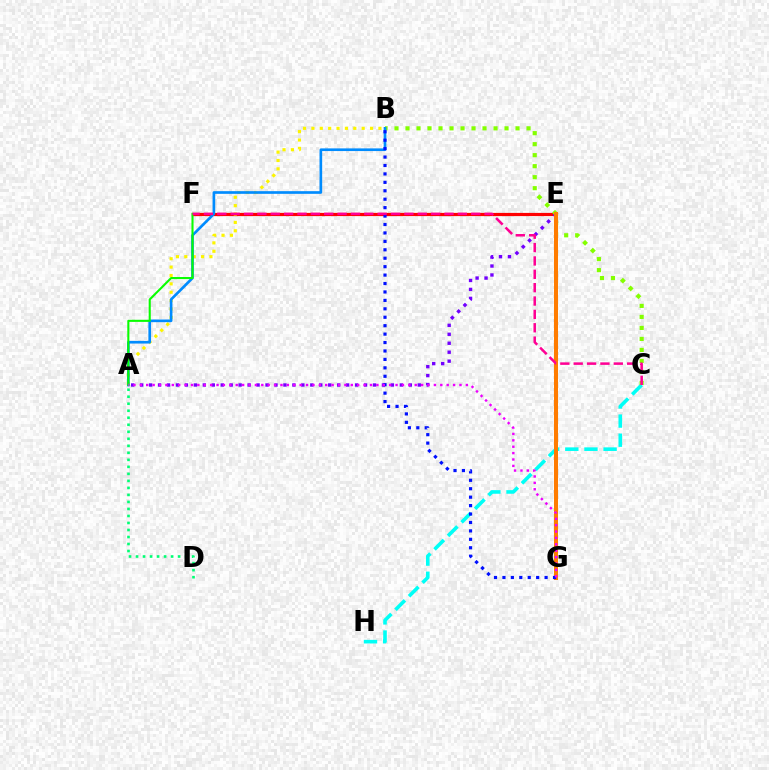{('C', 'H'): [{'color': '#00fff6', 'line_style': 'dashed', 'thickness': 2.6}], ('E', 'F'): [{'color': '#ff0000', 'line_style': 'solid', 'thickness': 2.31}], ('A', 'D'): [{'color': '#00ff74', 'line_style': 'dotted', 'thickness': 1.91}], ('A', 'B'): [{'color': '#fcf500', 'line_style': 'dotted', 'thickness': 2.28}, {'color': '#008cff', 'line_style': 'solid', 'thickness': 1.92}], ('A', 'E'): [{'color': '#7200ff', 'line_style': 'dotted', 'thickness': 2.43}], ('B', 'C'): [{'color': '#84ff00', 'line_style': 'dotted', 'thickness': 2.99}], ('E', 'G'): [{'color': '#ff7c00', 'line_style': 'solid', 'thickness': 2.9}], ('A', 'F'): [{'color': '#08ff00', 'line_style': 'solid', 'thickness': 1.5}], ('B', 'G'): [{'color': '#0010ff', 'line_style': 'dotted', 'thickness': 2.29}], ('C', 'F'): [{'color': '#ff0094', 'line_style': 'dashed', 'thickness': 1.82}], ('A', 'G'): [{'color': '#ee00ff', 'line_style': 'dotted', 'thickness': 1.74}]}